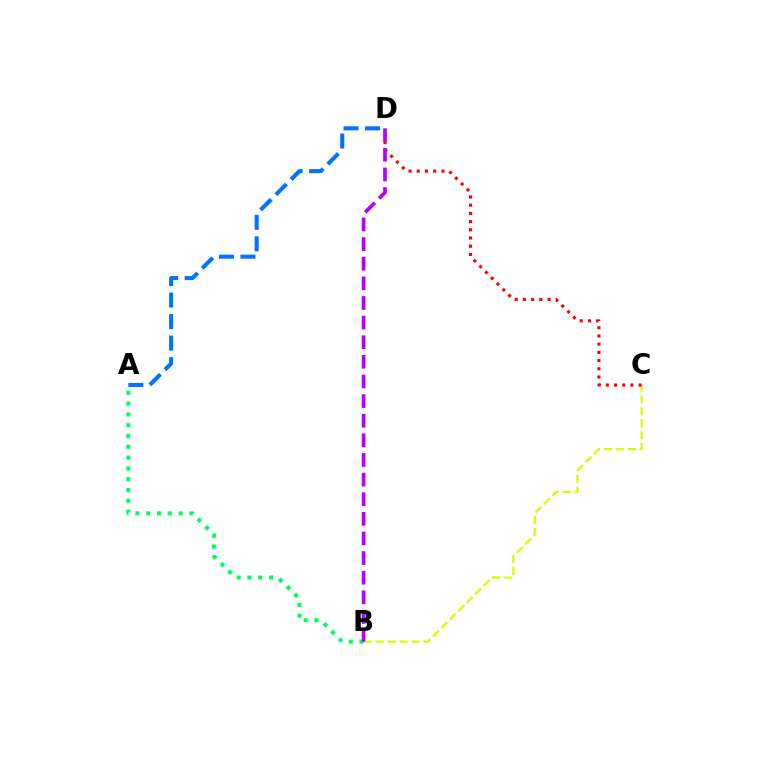{('B', 'C'): [{'color': '#d1ff00', 'line_style': 'dashed', 'thickness': 1.62}], ('A', 'B'): [{'color': '#00ff5c', 'line_style': 'dotted', 'thickness': 2.93}], ('C', 'D'): [{'color': '#ff0000', 'line_style': 'dotted', 'thickness': 2.23}], ('B', 'D'): [{'color': '#b900ff', 'line_style': 'dashed', 'thickness': 2.67}], ('A', 'D'): [{'color': '#0074ff', 'line_style': 'dashed', 'thickness': 2.93}]}